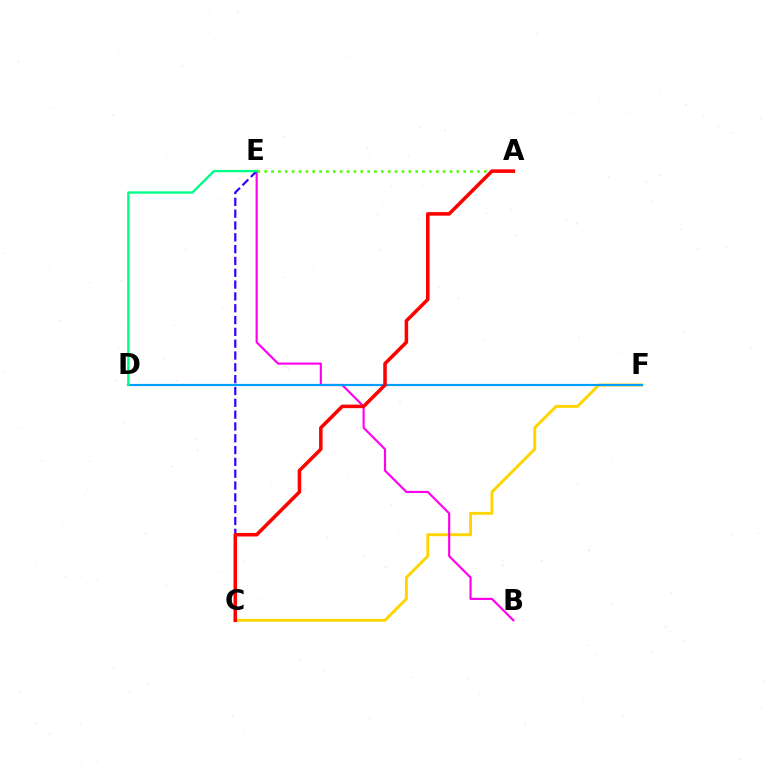{('C', 'F'): [{'color': '#ffd500', 'line_style': 'solid', 'thickness': 2.11}], ('B', 'E'): [{'color': '#ff00ed', 'line_style': 'solid', 'thickness': 1.56}], ('A', 'E'): [{'color': '#4fff00', 'line_style': 'dotted', 'thickness': 1.86}], ('D', 'F'): [{'color': '#009eff', 'line_style': 'solid', 'thickness': 1.56}], ('C', 'E'): [{'color': '#3700ff', 'line_style': 'dashed', 'thickness': 1.61}], ('D', 'E'): [{'color': '#00ff86', 'line_style': 'solid', 'thickness': 1.7}], ('A', 'C'): [{'color': '#ff0000', 'line_style': 'solid', 'thickness': 2.55}]}